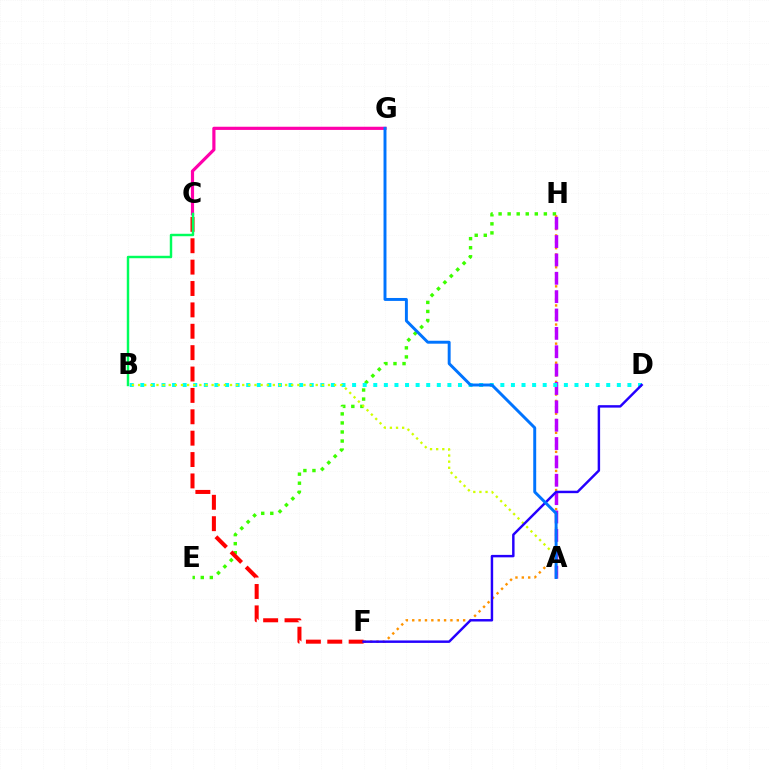{('E', 'H'): [{'color': '#3dff00', 'line_style': 'dotted', 'thickness': 2.46}], ('F', 'H'): [{'color': '#ff9400', 'line_style': 'dotted', 'thickness': 1.73}], ('A', 'H'): [{'color': '#b900ff', 'line_style': 'dashed', 'thickness': 2.49}], ('C', 'F'): [{'color': '#ff0000', 'line_style': 'dashed', 'thickness': 2.9}], ('B', 'D'): [{'color': '#00fff6', 'line_style': 'dotted', 'thickness': 2.88}], ('A', 'B'): [{'color': '#d1ff00', 'line_style': 'dotted', 'thickness': 1.66}], ('C', 'G'): [{'color': '#ff00ac', 'line_style': 'solid', 'thickness': 2.29}], ('D', 'F'): [{'color': '#2500ff', 'line_style': 'solid', 'thickness': 1.77}], ('B', 'C'): [{'color': '#00ff5c', 'line_style': 'solid', 'thickness': 1.76}], ('A', 'G'): [{'color': '#0074ff', 'line_style': 'solid', 'thickness': 2.11}]}